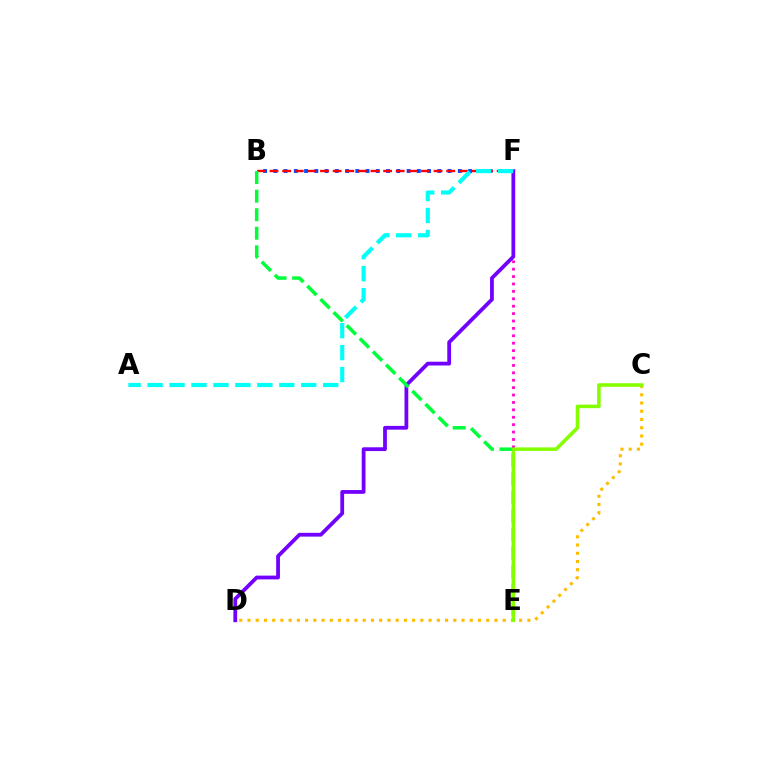{('C', 'D'): [{'color': '#ffbd00', 'line_style': 'dotted', 'thickness': 2.24}], ('B', 'F'): [{'color': '#004bff', 'line_style': 'dotted', 'thickness': 2.78}, {'color': '#ff0000', 'line_style': 'dashed', 'thickness': 1.71}], ('E', 'F'): [{'color': '#ff00cf', 'line_style': 'dotted', 'thickness': 2.01}], ('D', 'F'): [{'color': '#7200ff', 'line_style': 'solid', 'thickness': 2.72}], ('B', 'E'): [{'color': '#00ff39', 'line_style': 'dashed', 'thickness': 2.52}], ('C', 'E'): [{'color': '#84ff00', 'line_style': 'solid', 'thickness': 2.56}], ('A', 'F'): [{'color': '#00fff6', 'line_style': 'dashed', 'thickness': 2.98}]}